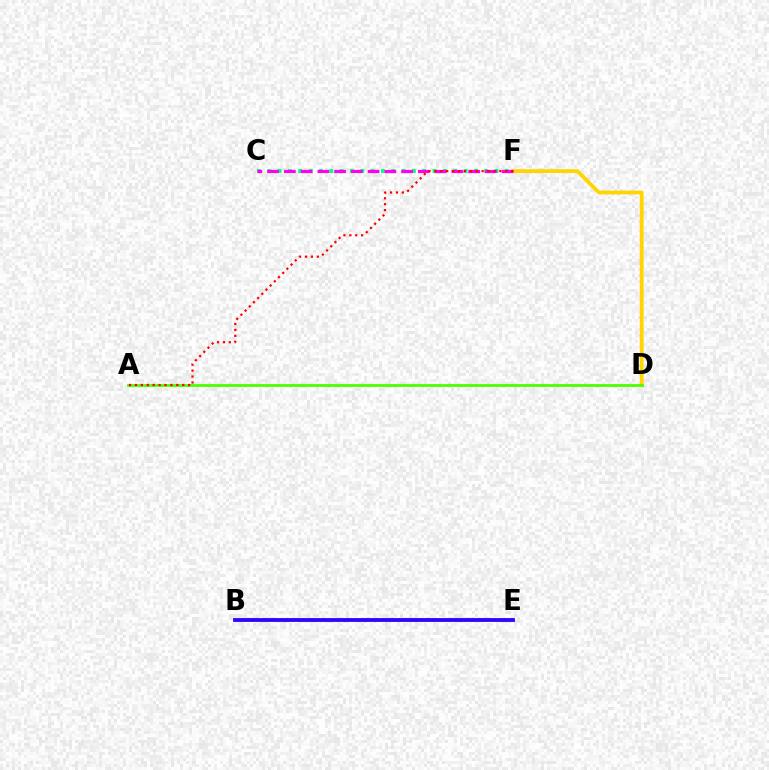{('C', 'F'): [{'color': '#00ff86', 'line_style': 'dotted', 'thickness': 2.81}, {'color': '#ff00ed', 'line_style': 'dashed', 'thickness': 2.28}], ('D', 'F'): [{'color': '#ffd500', 'line_style': 'solid', 'thickness': 2.73}], ('B', 'E'): [{'color': '#009eff', 'line_style': 'solid', 'thickness': 2.85}, {'color': '#3700ff', 'line_style': 'solid', 'thickness': 2.59}], ('A', 'D'): [{'color': '#4fff00', 'line_style': 'solid', 'thickness': 2.04}], ('A', 'F'): [{'color': '#ff0000', 'line_style': 'dotted', 'thickness': 1.61}]}